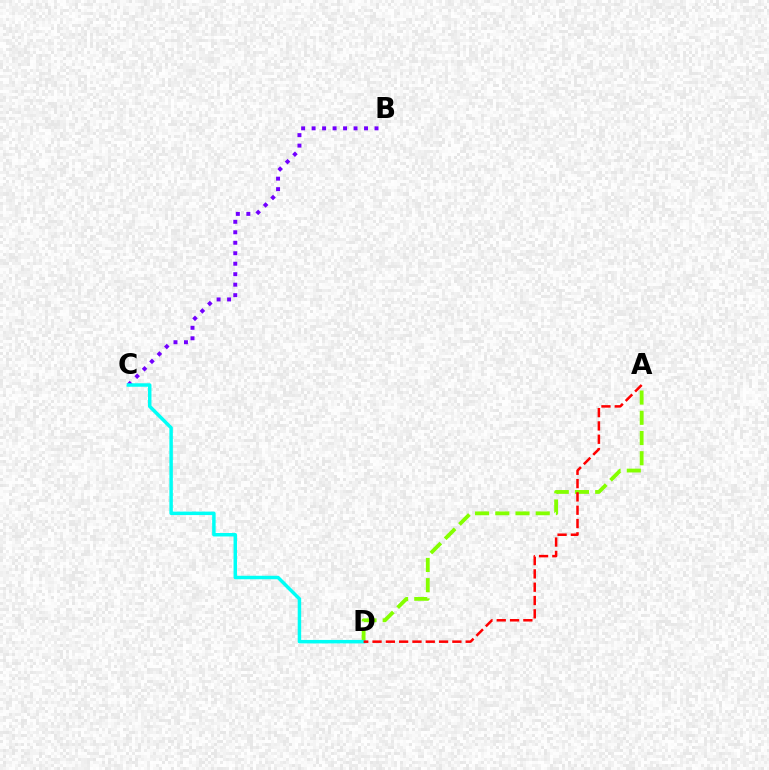{('A', 'D'): [{'color': '#84ff00', 'line_style': 'dashed', 'thickness': 2.75}, {'color': '#ff0000', 'line_style': 'dashed', 'thickness': 1.81}], ('B', 'C'): [{'color': '#7200ff', 'line_style': 'dotted', 'thickness': 2.85}], ('C', 'D'): [{'color': '#00fff6', 'line_style': 'solid', 'thickness': 2.5}]}